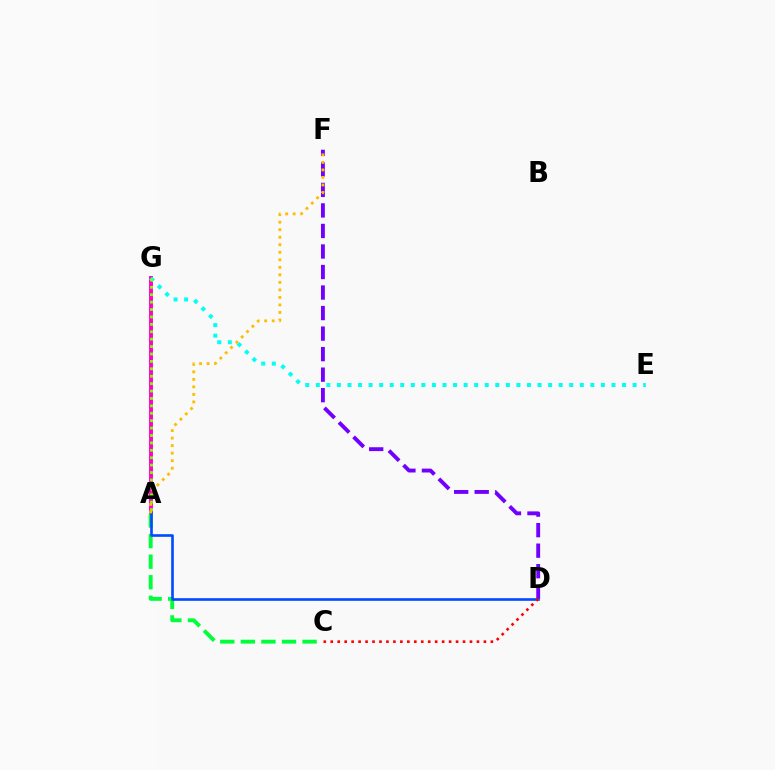{('A', 'G'): [{'color': '#ff00cf', 'line_style': 'solid', 'thickness': 2.82}, {'color': '#84ff00', 'line_style': 'dotted', 'thickness': 2.01}], ('E', 'G'): [{'color': '#00fff6', 'line_style': 'dotted', 'thickness': 2.87}], ('D', 'F'): [{'color': '#7200ff', 'line_style': 'dashed', 'thickness': 2.79}], ('A', 'C'): [{'color': '#00ff39', 'line_style': 'dashed', 'thickness': 2.79}], ('A', 'D'): [{'color': '#004bff', 'line_style': 'solid', 'thickness': 1.89}], ('C', 'D'): [{'color': '#ff0000', 'line_style': 'dotted', 'thickness': 1.89}], ('A', 'F'): [{'color': '#ffbd00', 'line_style': 'dotted', 'thickness': 2.04}]}